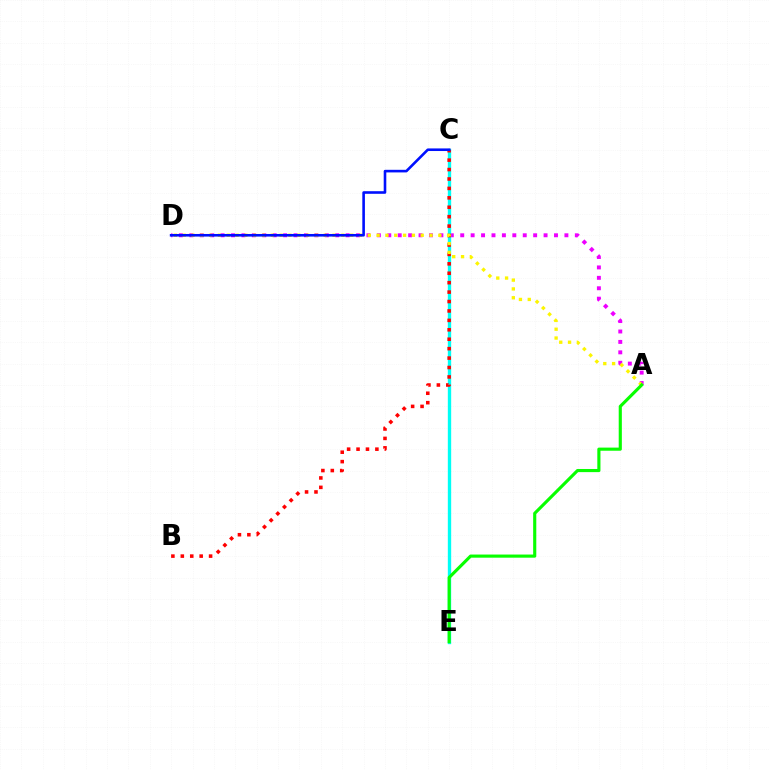{('A', 'D'): [{'color': '#ee00ff', 'line_style': 'dotted', 'thickness': 2.83}, {'color': '#fcf500', 'line_style': 'dotted', 'thickness': 2.4}], ('C', 'E'): [{'color': '#00fff6', 'line_style': 'solid', 'thickness': 2.42}], ('B', 'C'): [{'color': '#ff0000', 'line_style': 'dotted', 'thickness': 2.56}], ('C', 'D'): [{'color': '#0010ff', 'line_style': 'solid', 'thickness': 1.87}], ('A', 'E'): [{'color': '#08ff00', 'line_style': 'solid', 'thickness': 2.26}]}